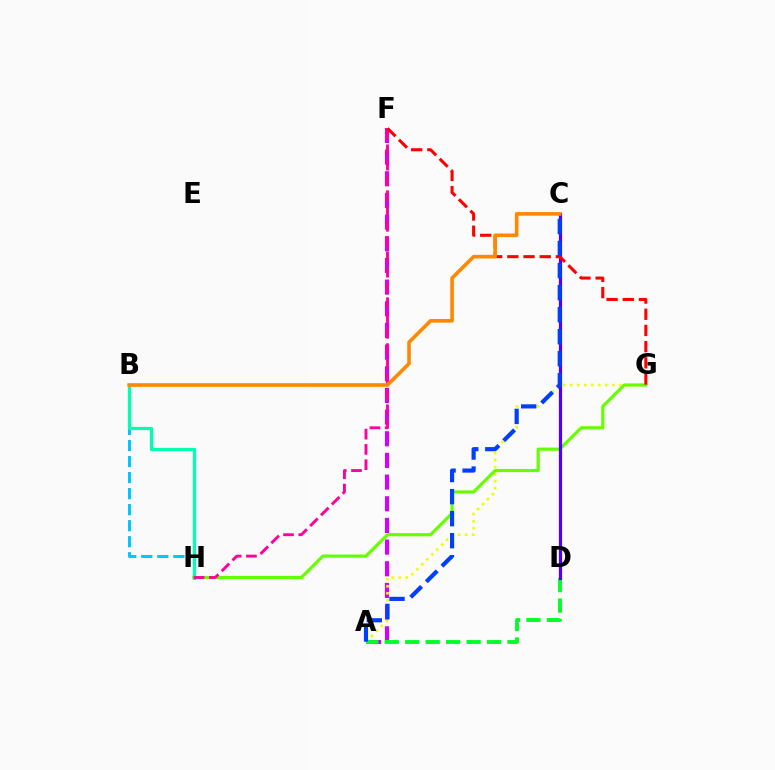{('B', 'H'): [{'color': '#00c7ff', 'line_style': 'dashed', 'thickness': 2.18}, {'color': '#00ffaf', 'line_style': 'solid', 'thickness': 2.33}], ('A', 'F'): [{'color': '#d600ff', 'line_style': 'dashed', 'thickness': 2.94}], ('A', 'G'): [{'color': '#eeff00', 'line_style': 'dotted', 'thickness': 1.9}], ('A', 'D'): [{'color': '#00ff27', 'line_style': 'dashed', 'thickness': 2.78}], ('G', 'H'): [{'color': '#66ff00', 'line_style': 'solid', 'thickness': 2.28}], ('C', 'D'): [{'color': '#4f00ff', 'line_style': 'solid', 'thickness': 2.33}], ('F', 'H'): [{'color': '#ff00a0', 'line_style': 'dashed', 'thickness': 2.08}], ('F', 'G'): [{'color': '#ff0000', 'line_style': 'dashed', 'thickness': 2.2}], ('A', 'C'): [{'color': '#003fff', 'line_style': 'dashed', 'thickness': 2.99}], ('B', 'C'): [{'color': '#ff8800', 'line_style': 'solid', 'thickness': 2.6}]}